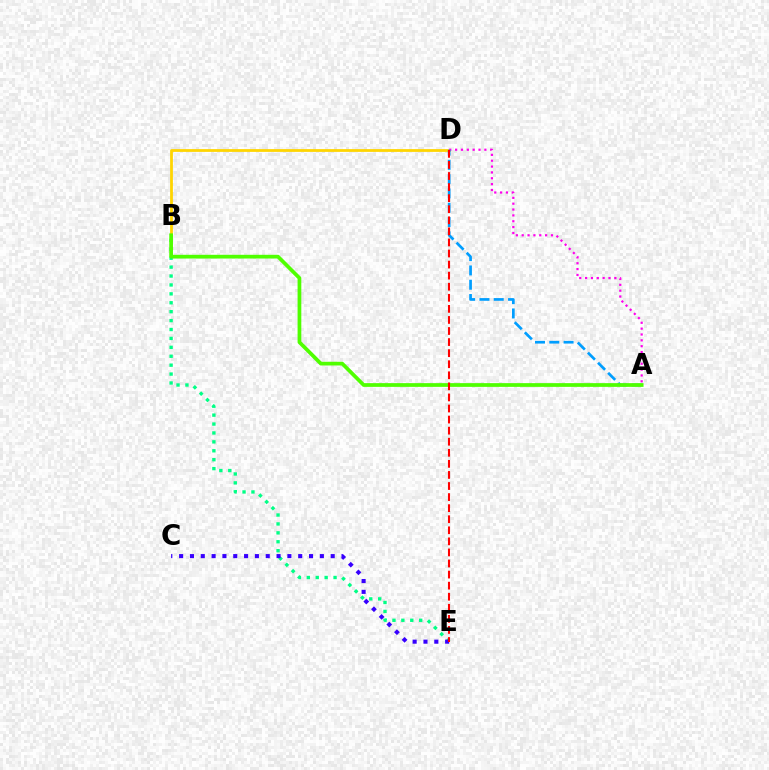{('B', 'E'): [{'color': '#00ff86', 'line_style': 'dotted', 'thickness': 2.42}], ('C', 'E'): [{'color': '#3700ff', 'line_style': 'dotted', 'thickness': 2.94}], ('B', 'D'): [{'color': '#ffd500', 'line_style': 'solid', 'thickness': 2.0}], ('A', 'D'): [{'color': '#ff00ed', 'line_style': 'dotted', 'thickness': 1.59}, {'color': '#009eff', 'line_style': 'dashed', 'thickness': 1.94}], ('A', 'B'): [{'color': '#4fff00', 'line_style': 'solid', 'thickness': 2.68}], ('D', 'E'): [{'color': '#ff0000', 'line_style': 'dashed', 'thickness': 1.5}]}